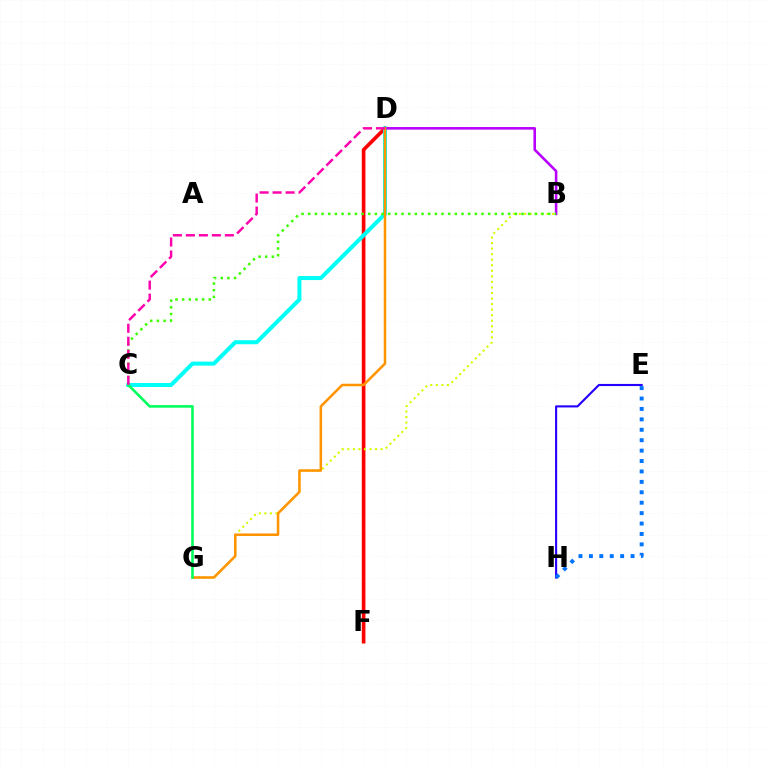{('D', 'F'): [{'color': '#ff0000', 'line_style': 'solid', 'thickness': 2.63}], ('C', 'D'): [{'color': '#00fff6', 'line_style': 'solid', 'thickness': 2.89}, {'color': '#ff00ac', 'line_style': 'dashed', 'thickness': 1.77}], ('B', 'D'): [{'color': '#b900ff', 'line_style': 'solid', 'thickness': 1.86}], ('E', 'H'): [{'color': '#2500ff', 'line_style': 'solid', 'thickness': 1.52}, {'color': '#0074ff', 'line_style': 'dotted', 'thickness': 2.83}], ('B', 'G'): [{'color': '#d1ff00', 'line_style': 'dotted', 'thickness': 1.51}], ('D', 'G'): [{'color': '#ff9400', 'line_style': 'solid', 'thickness': 1.83}], ('B', 'C'): [{'color': '#3dff00', 'line_style': 'dotted', 'thickness': 1.81}], ('C', 'G'): [{'color': '#00ff5c', 'line_style': 'solid', 'thickness': 1.87}]}